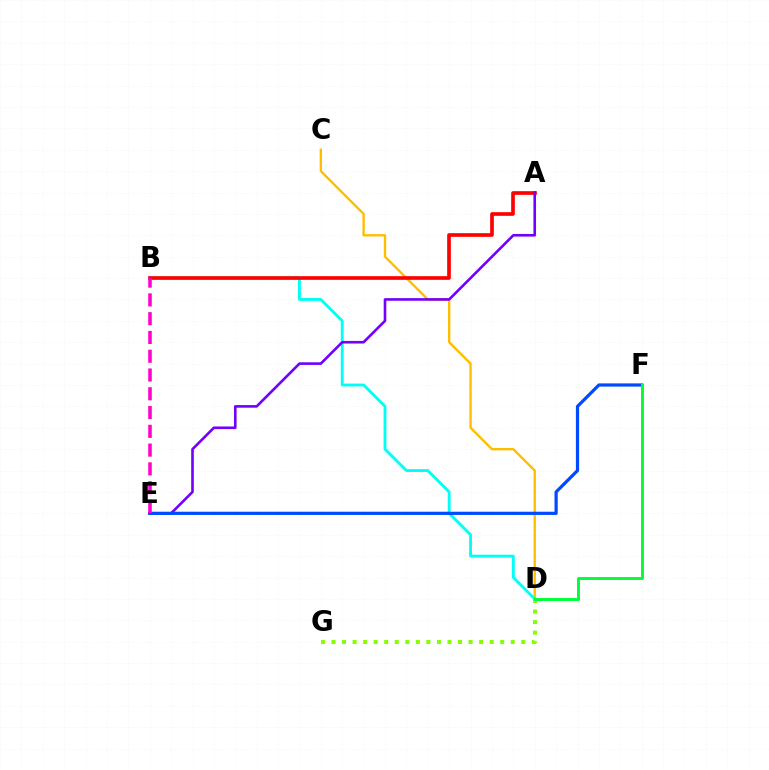{('D', 'G'): [{'color': '#84ff00', 'line_style': 'dotted', 'thickness': 2.86}], ('C', 'D'): [{'color': '#ffbd00', 'line_style': 'solid', 'thickness': 1.69}], ('B', 'D'): [{'color': '#00fff6', 'line_style': 'solid', 'thickness': 2.06}], ('A', 'B'): [{'color': '#ff0000', 'line_style': 'solid', 'thickness': 2.63}], ('A', 'E'): [{'color': '#7200ff', 'line_style': 'solid', 'thickness': 1.89}], ('E', 'F'): [{'color': '#004bff', 'line_style': 'solid', 'thickness': 2.31}], ('D', 'F'): [{'color': '#00ff39', 'line_style': 'solid', 'thickness': 2.13}], ('B', 'E'): [{'color': '#ff00cf', 'line_style': 'dashed', 'thickness': 2.55}]}